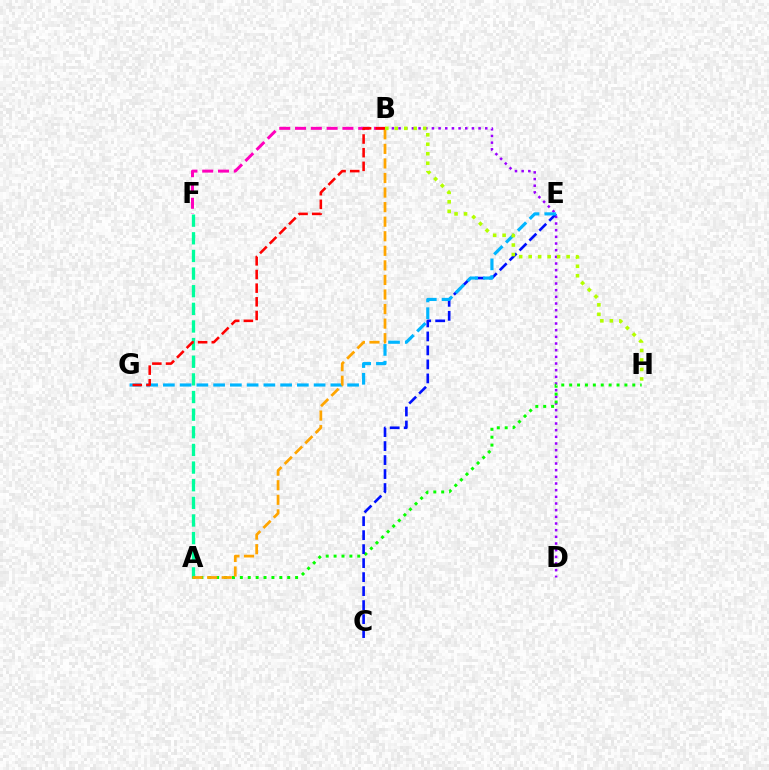{('B', 'D'): [{'color': '#9b00ff', 'line_style': 'dotted', 'thickness': 1.81}], ('B', 'F'): [{'color': '#ff00bd', 'line_style': 'dashed', 'thickness': 2.15}], ('A', 'F'): [{'color': '#00ff9d', 'line_style': 'dashed', 'thickness': 2.4}], ('A', 'H'): [{'color': '#08ff00', 'line_style': 'dotted', 'thickness': 2.14}], ('C', 'E'): [{'color': '#0010ff', 'line_style': 'dashed', 'thickness': 1.9}], ('E', 'G'): [{'color': '#00b5ff', 'line_style': 'dashed', 'thickness': 2.27}], ('A', 'B'): [{'color': '#ffa500', 'line_style': 'dashed', 'thickness': 1.98}], ('B', 'G'): [{'color': '#ff0000', 'line_style': 'dashed', 'thickness': 1.86}], ('B', 'H'): [{'color': '#b3ff00', 'line_style': 'dotted', 'thickness': 2.58}]}